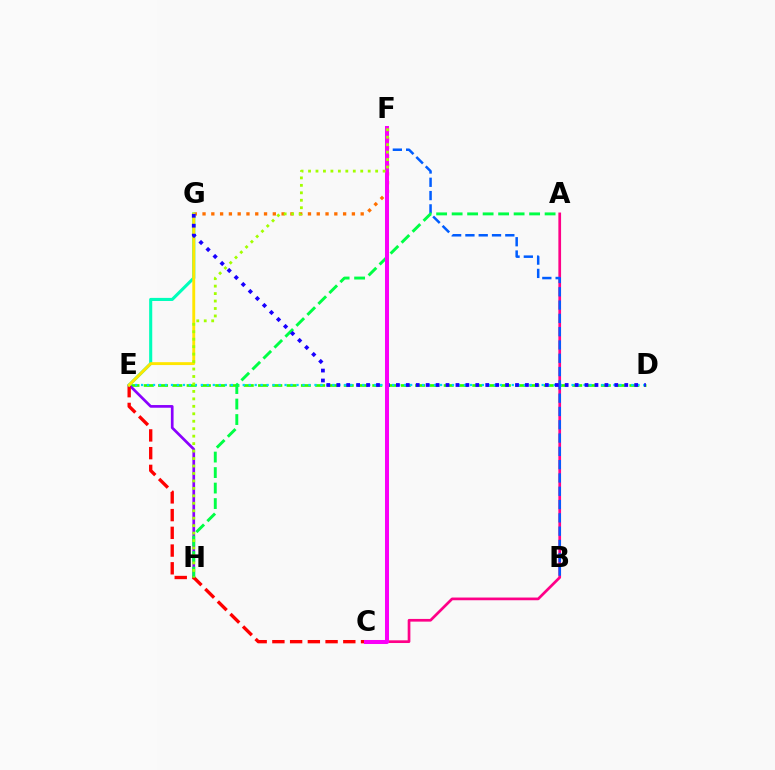{('F', 'G'): [{'color': '#ff7000', 'line_style': 'dotted', 'thickness': 2.39}], ('D', 'E'): [{'color': '#31ff00', 'line_style': 'dashed', 'thickness': 1.94}, {'color': '#00d3ff', 'line_style': 'dotted', 'thickness': 1.62}], ('E', 'H'): [{'color': '#8a00ff', 'line_style': 'solid', 'thickness': 1.94}], ('A', 'C'): [{'color': '#ff0088', 'line_style': 'solid', 'thickness': 1.95}], ('C', 'E'): [{'color': '#ff0000', 'line_style': 'dashed', 'thickness': 2.41}], ('E', 'G'): [{'color': '#00ffbb', 'line_style': 'solid', 'thickness': 2.22}, {'color': '#ffe600', 'line_style': 'solid', 'thickness': 2.08}], ('B', 'F'): [{'color': '#005dff', 'line_style': 'dashed', 'thickness': 1.81}], ('A', 'H'): [{'color': '#00ff45', 'line_style': 'dashed', 'thickness': 2.11}], ('D', 'G'): [{'color': '#1900ff', 'line_style': 'dotted', 'thickness': 2.7}], ('C', 'F'): [{'color': '#fa00f9', 'line_style': 'solid', 'thickness': 2.9}], ('F', 'H'): [{'color': '#a2ff00', 'line_style': 'dotted', 'thickness': 2.03}]}